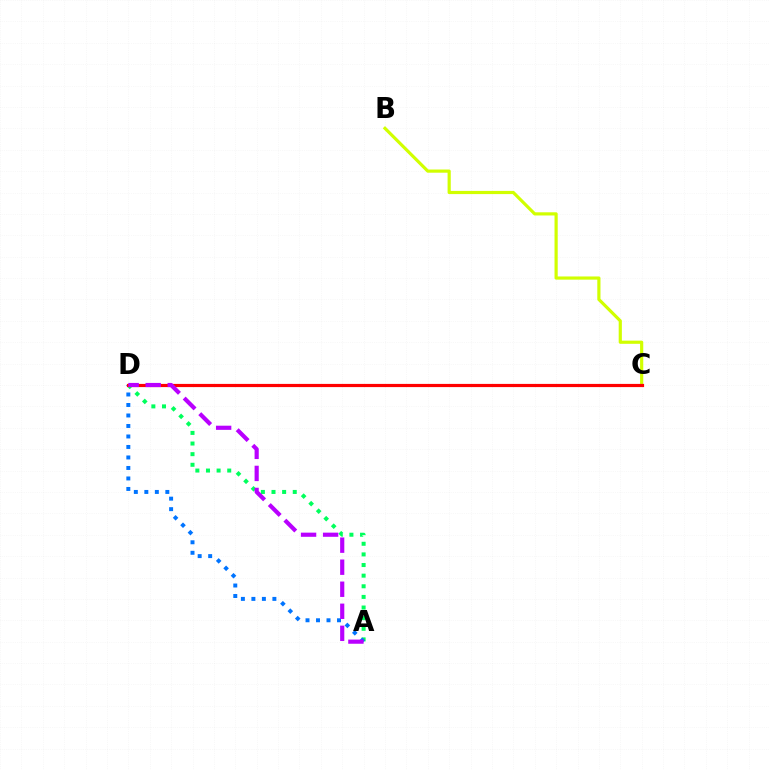{('A', 'D'): [{'color': '#00ff5c', 'line_style': 'dotted', 'thickness': 2.89}, {'color': '#0074ff', 'line_style': 'dotted', 'thickness': 2.85}, {'color': '#b900ff', 'line_style': 'dashed', 'thickness': 2.99}], ('B', 'C'): [{'color': '#d1ff00', 'line_style': 'solid', 'thickness': 2.29}], ('C', 'D'): [{'color': '#ff0000', 'line_style': 'solid', 'thickness': 2.29}]}